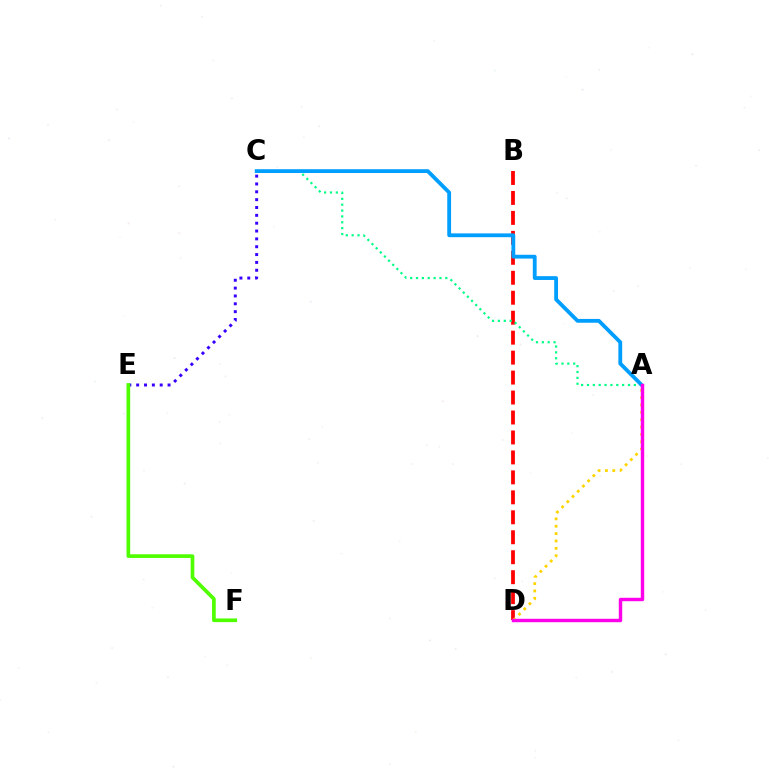{('B', 'D'): [{'color': '#ff0000', 'line_style': 'dashed', 'thickness': 2.71}], ('A', 'D'): [{'color': '#ffd500', 'line_style': 'dotted', 'thickness': 2.0}, {'color': '#ff00ed', 'line_style': 'solid', 'thickness': 2.46}], ('C', 'E'): [{'color': '#3700ff', 'line_style': 'dotted', 'thickness': 2.13}], ('A', 'C'): [{'color': '#00ff86', 'line_style': 'dotted', 'thickness': 1.59}, {'color': '#009eff', 'line_style': 'solid', 'thickness': 2.74}], ('E', 'F'): [{'color': '#4fff00', 'line_style': 'solid', 'thickness': 2.65}]}